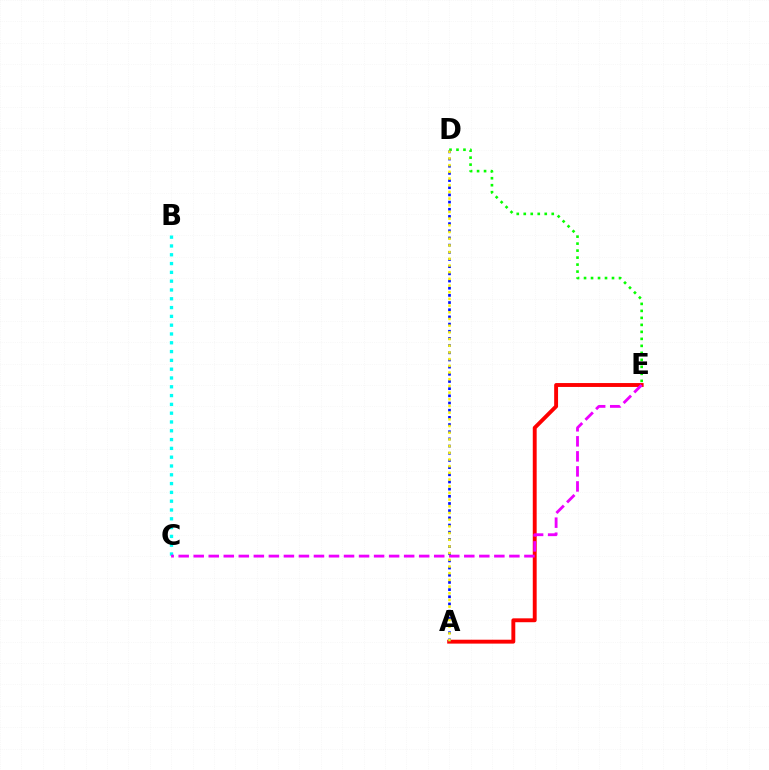{('B', 'C'): [{'color': '#00fff6', 'line_style': 'dotted', 'thickness': 2.39}], ('A', 'E'): [{'color': '#ff0000', 'line_style': 'solid', 'thickness': 2.8}], ('D', 'E'): [{'color': '#08ff00', 'line_style': 'dotted', 'thickness': 1.9}], ('C', 'E'): [{'color': '#ee00ff', 'line_style': 'dashed', 'thickness': 2.04}], ('A', 'D'): [{'color': '#0010ff', 'line_style': 'dotted', 'thickness': 1.95}, {'color': '#fcf500', 'line_style': 'dotted', 'thickness': 1.82}]}